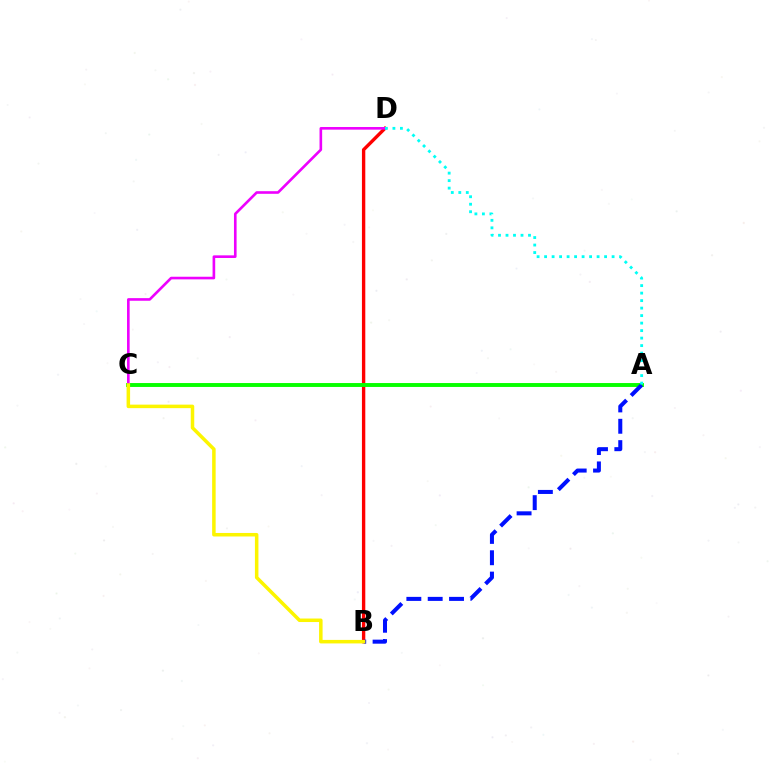{('B', 'D'): [{'color': '#ff0000', 'line_style': 'solid', 'thickness': 2.42}], ('A', 'C'): [{'color': '#08ff00', 'line_style': 'solid', 'thickness': 2.81}], ('A', 'B'): [{'color': '#0010ff', 'line_style': 'dashed', 'thickness': 2.9}], ('C', 'D'): [{'color': '#ee00ff', 'line_style': 'solid', 'thickness': 1.89}], ('A', 'D'): [{'color': '#00fff6', 'line_style': 'dotted', 'thickness': 2.04}], ('B', 'C'): [{'color': '#fcf500', 'line_style': 'solid', 'thickness': 2.53}]}